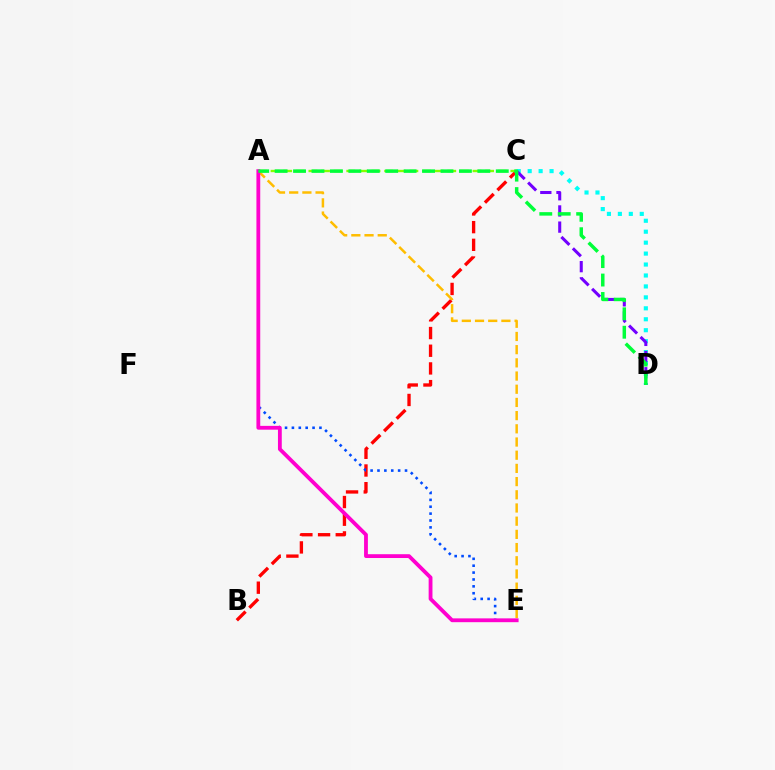{('C', 'D'): [{'color': '#00fff6', 'line_style': 'dotted', 'thickness': 2.97}, {'color': '#7200ff', 'line_style': 'dashed', 'thickness': 2.2}], ('B', 'C'): [{'color': '#ff0000', 'line_style': 'dashed', 'thickness': 2.4}], ('A', 'E'): [{'color': '#004bff', 'line_style': 'dotted', 'thickness': 1.87}, {'color': '#ffbd00', 'line_style': 'dashed', 'thickness': 1.79}, {'color': '#ff00cf', 'line_style': 'solid', 'thickness': 2.74}], ('A', 'C'): [{'color': '#84ff00', 'line_style': 'dashed', 'thickness': 1.71}], ('A', 'D'): [{'color': '#00ff39', 'line_style': 'dashed', 'thickness': 2.5}]}